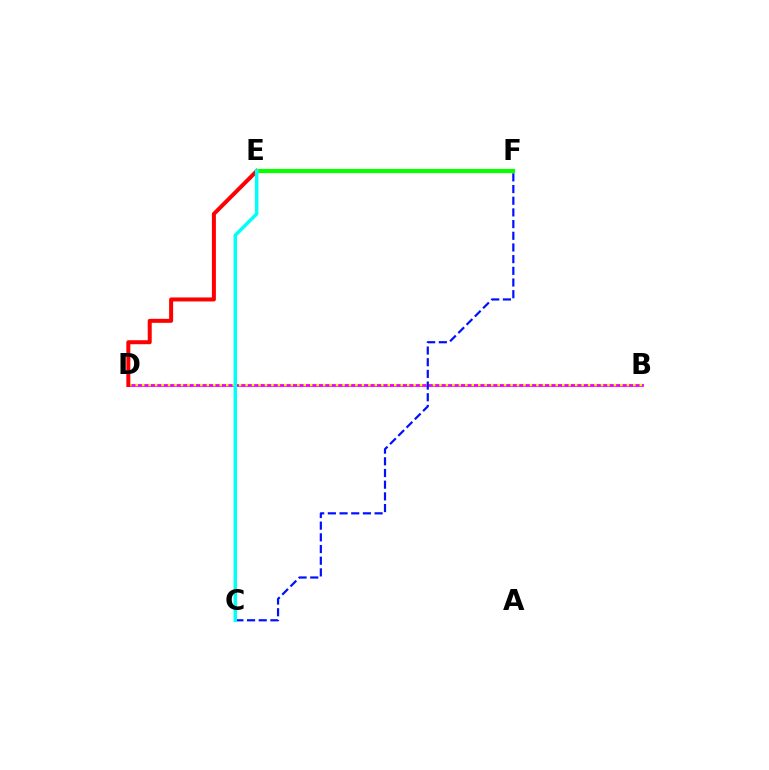{('B', 'D'): [{'color': '#ee00ff', 'line_style': 'solid', 'thickness': 2.02}, {'color': '#fcf500', 'line_style': 'dotted', 'thickness': 1.76}], ('D', 'E'): [{'color': '#ff0000', 'line_style': 'solid', 'thickness': 2.88}], ('C', 'F'): [{'color': '#0010ff', 'line_style': 'dashed', 'thickness': 1.59}], ('E', 'F'): [{'color': '#08ff00', 'line_style': 'solid', 'thickness': 3.0}], ('C', 'E'): [{'color': '#00fff6', 'line_style': 'solid', 'thickness': 2.51}]}